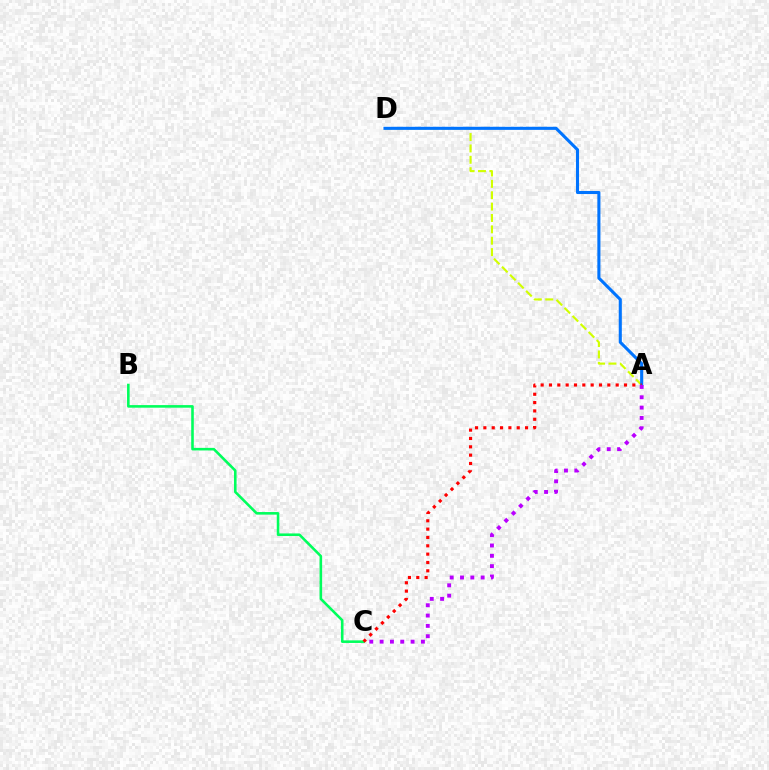{('B', 'C'): [{'color': '#00ff5c', 'line_style': 'solid', 'thickness': 1.86}], ('A', 'D'): [{'color': '#d1ff00', 'line_style': 'dashed', 'thickness': 1.54}, {'color': '#0074ff', 'line_style': 'solid', 'thickness': 2.22}], ('A', 'C'): [{'color': '#ff0000', 'line_style': 'dotted', 'thickness': 2.27}, {'color': '#b900ff', 'line_style': 'dotted', 'thickness': 2.81}]}